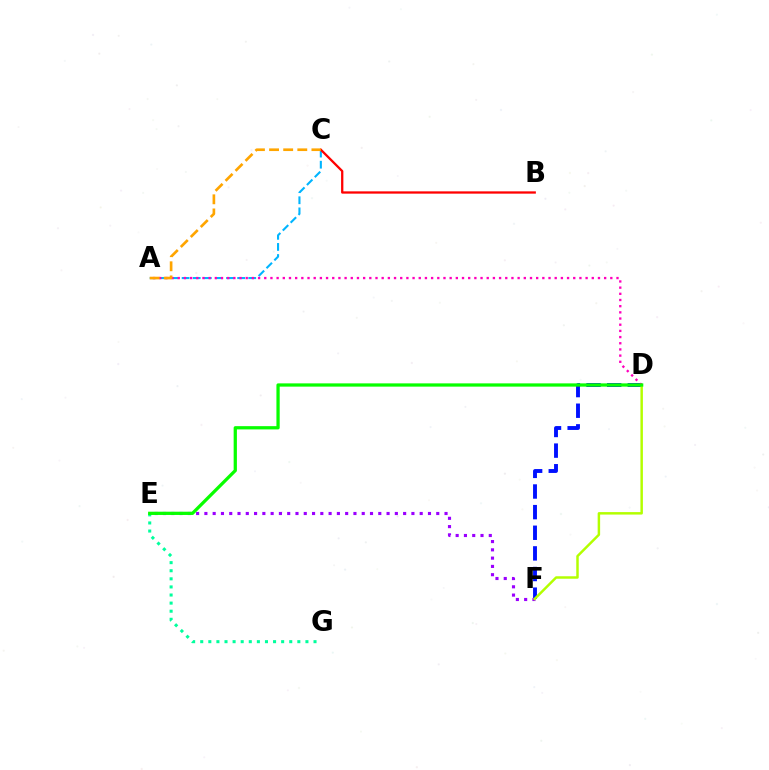{('D', 'F'): [{'color': '#0010ff', 'line_style': 'dashed', 'thickness': 2.8}, {'color': '#b3ff00', 'line_style': 'solid', 'thickness': 1.78}], ('A', 'C'): [{'color': '#00b5ff', 'line_style': 'dashed', 'thickness': 1.51}, {'color': '#ffa500', 'line_style': 'dashed', 'thickness': 1.92}], ('E', 'F'): [{'color': '#9b00ff', 'line_style': 'dotted', 'thickness': 2.25}], ('A', 'D'): [{'color': '#ff00bd', 'line_style': 'dotted', 'thickness': 1.68}], ('B', 'C'): [{'color': '#ff0000', 'line_style': 'solid', 'thickness': 1.65}], ('E', 'G'): [{'color': '#00ff9d', 'line_style': 'dotted', 'thickness': 2.2}], ('D', 'E'): [{'color': '#08ff00', 'line_style': 'solid', 'thickness': 2.35}]}